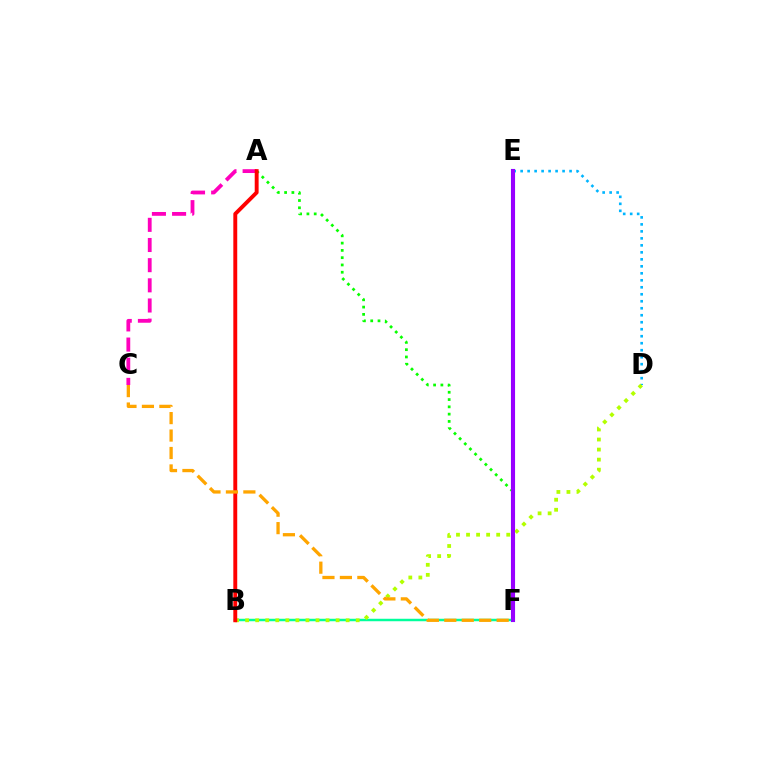{('E', 'F'): [{'color': '#0010ff', 'line_style': 'solid', 'thickness': 2.94}, {'color': '#9b00ff', 'line_style': 'solid', 'thickness': 2.82}], ('B', 'F'): [{'color': '#00ff9d', 'line_style': 'solid', 'thickness': 1.78}], ('D', 'E'): [{'color': '#00b5ff', 'line_style': 'dotted', 'thickness': 1.9}], ('A', 'F'): [{'color': '#08ff00', 'line_style': 'dotted', 'thickness': 1.98}], ('A', 'C'): [{'color': '#ff00bd', 'line_style': 'dashed', 'thickness': 2.74}], ('B', 'D'): [{'color': '#b3ff00', 'line_style': 'dotted', 'thickness': 2.73}], ('A', 'B'): [{'color': '#ff0000', 'line_style': 'solid', 'thickness': 2.81}], ('C', 'F'): [{'color': '#ffa500', 'line_style': 'dashed', 'thickness': 2.37}]}